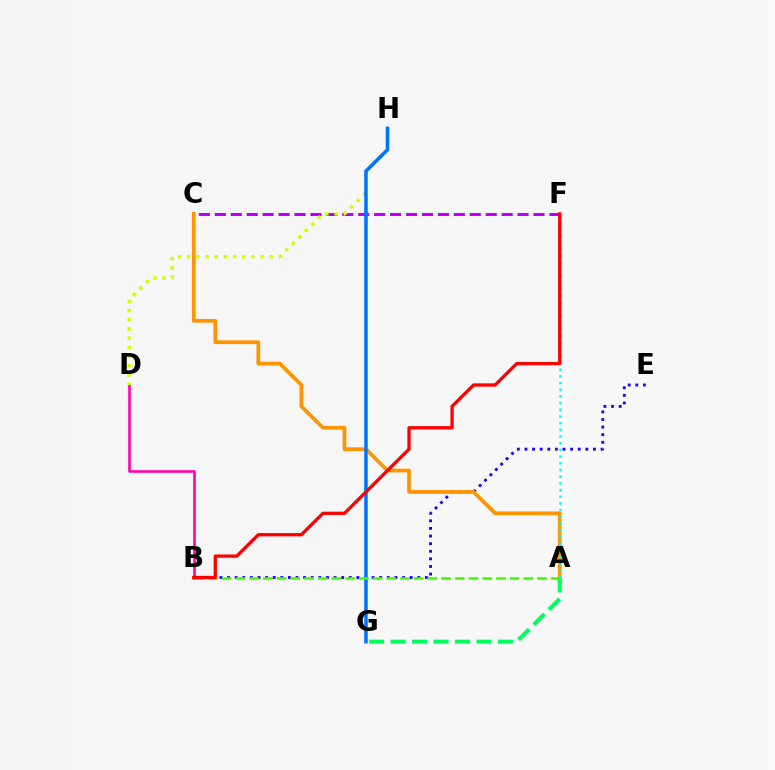{('B', 'E'): [{'color': '#2500ff', 'line_style': 'dotted', 'thickness': 2.07}], ('B', 'D'): [{'color': '#ff00ac', 'line_style': 'solid', 'thickness': 1.86}], ('A', 'C'): [{'color': '#ff9400', 'line_style': 'solid', 'thickness': 2.69}], ('C', 'F'): [{'color': '#b900ff', 'line_style': 'dashed', 'thickness': 2.16}], ('D', 'H'): [{'color': '#d1ff00', 'line_style': 'dotted', 'thickness': 2.49}], ('G', 'H'): [{'color': '#0074ff', 'line_style': 'solid', 'thickness': 2.54}], ('A', 'G'): [{'color': '#00ff5c', 'line_style': 'dashed', 'thickness': 2.92}], ('A', 'F'): [{'color': '#00fff6', 'line_style': 'dotted', 'thickness': 1.82}], ('A', 'B'): [{'color': '#3dff00', 'line_style': 'dashed', 'thickness': 1.86}], ('B', 'F'): [{'color': '#ff0000', 'line_style': 'solid', 'thickness': 2.37}]}